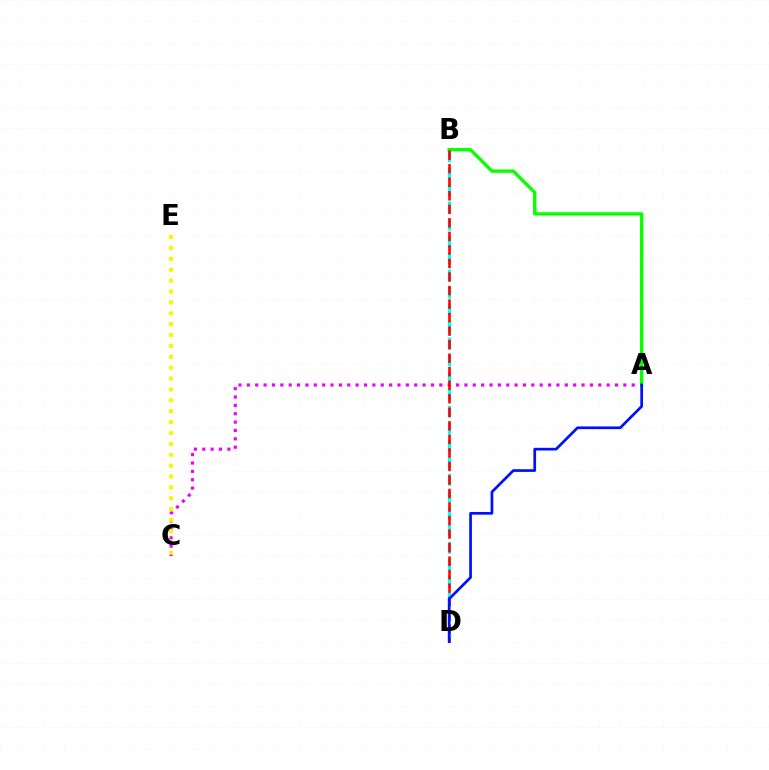{('A', 'C'): [{'color': '#ee00ff', 'line_style': 'dotted', 'thickness': 2.27}], ('B', 'D'): [{'color': '#00fff6', 'line_style': 'dashed', 'thickness': 2.31}, {'color': '#ff0000', 'line_style': 'dashed', 'thickness': 1.84}], ('A', 'B'): [{'color': '#08ff00', 'line_style': 'solid', 'thickness': 2.4}], ('C', 'E'): [{'color': '#fcf500', 'line_style': 'dotted', 'thickness': 2.96}], ('A', 'D'): [{'color': '#0010ff', 'line_style': 'solid', 'thickness': 1.95}]}